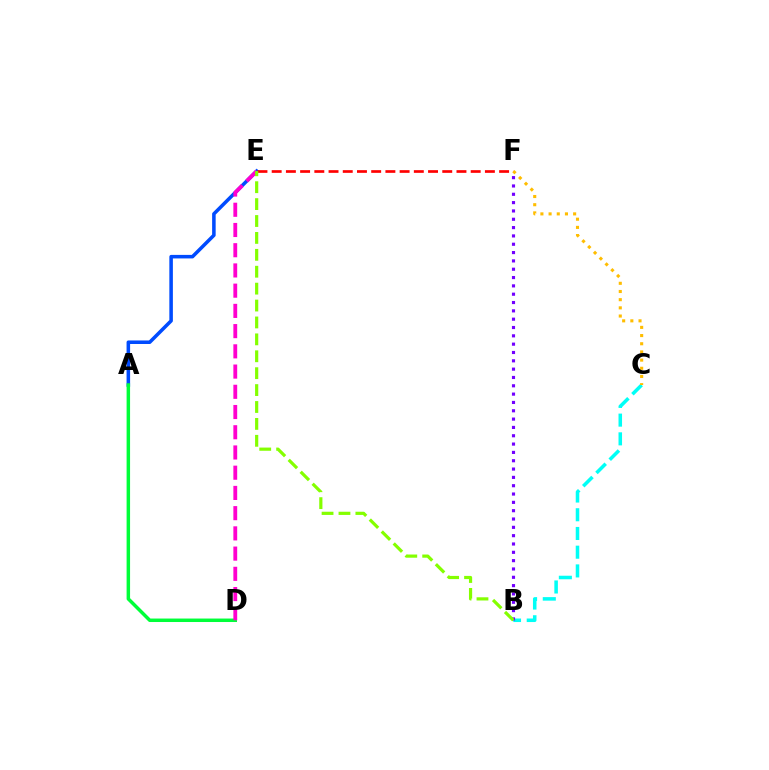{('B', 'C'): [{'color': '#00fff6', 'line_style': 'dashed', 'thickness': 2.54}], ('A', 'E'): [{'color': '#004bff', 'line_style': 'solid', 'thickness': 2.55}], ('E', 'F'): [{'color': '#ff0000', 'line_style': 'dashed', 'thickness': 1.93}], ('A', 'D'): [{'color': '#00ff39', 'line_style': 'solid', 'thickness': 2.5}], ('B', 'F'): [{'color': '#7200ff', 'line_style': 'dotted', 'thickness': 2.26}], ('D', 'E'): [{'color': '#ff00cf', 'line_style': 'dashed', 'thickness': 2.75}], ('C', 'F'): [{'color': '#ffbd00', 'line_style': 'dotted', 'thickness': 2.22}], ('B', 'E'): [{'color': '#84ff00', 'line_style': 'dashed', 'thickness': 2.3}]}